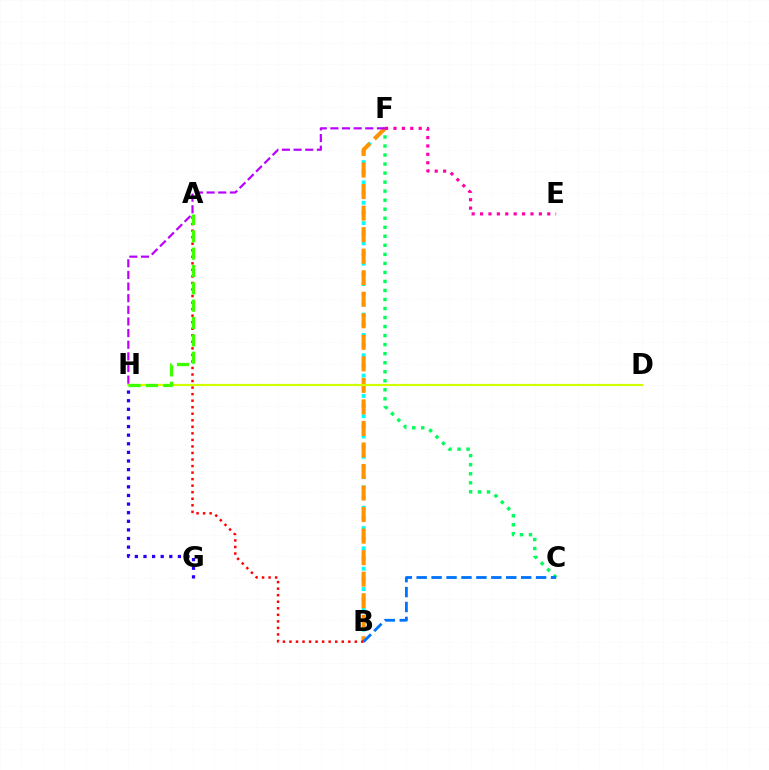{('B', 'F'): [{'color': '#00fff6', 'line_style': 'dotted', 'thickness': 2.76}, {'color': '#ff9400', 'line_style': 'dashed', 'thickness': 2.93}], ('G', 'H'): [{'color': '#2500ff', 'line_style': 'dotted', 'thickness': 2.34}], ('C', 'F'): [{'color': '#00ff5c', 'line_style': 'dotted', 'thickness': 2.45}], ('A', 'B'): [{'color': '#ff0000', 'line_style': 'dotted', 'thickness': 1.78}], ('D', 'H'): [{'color': '#d1ff00', 'line_style': 'solid', 'thickness': 1.56}], ('B', 'C'): [{'color': '#0074ff', 'line_style': 'dashed', 'thickness': 2.03}], ('A', 'H'): [{'color': '#3dff00', 'line_style': 'dashed', 'thickness': 2.36}], ('F', 'H'): [{'color': '#b900ff', 'line_style': 'dashed', 'thickness': 1.58}], ('E', 'F'): [{'color': '#ff00ac', 'line_style': 'dotted', 'thickness': 2.28}]}